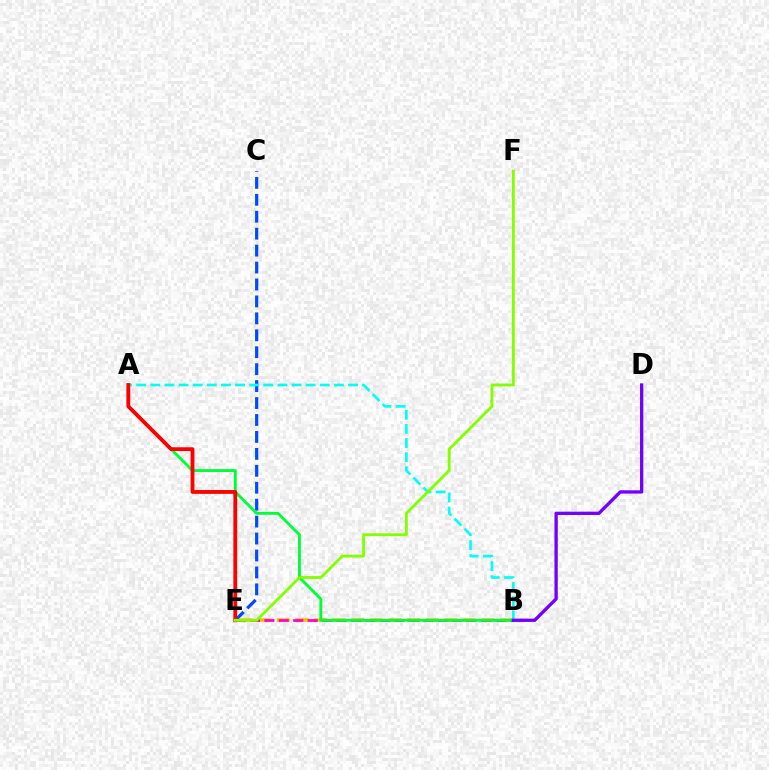{('C', 'E'): [{'color': '#004bff', 'line_style': 'dashed', 'thickness': 2.3}], ('B', 'E'): [{'color': '#ffbd00', 'line_style': 'dashed', 'thickness': 2.53}, {'color': '#ff00cf', 'line_style': 'dashed', 'thickness': 1.96}], ('A', 'B'): [{'color': '#00ff39', 'line_style': 'solid', 'thickness': 2.08}, {'color': '#00fff6', 'line_style': 'dashed', 'thickness': 1.92}], ('B', 'D'): [{'color': '#7200ff', 'line_style': 'solid', 'thickness': 2.39}], ('A', 'E'): [{'color': '#ff0000', 'line_style': 'solid', 'thickness': 2.75}], ('E', 'F'): [{'color': '#84ff00', 'line_style': 'solid', 'thickness': 2.05}]}